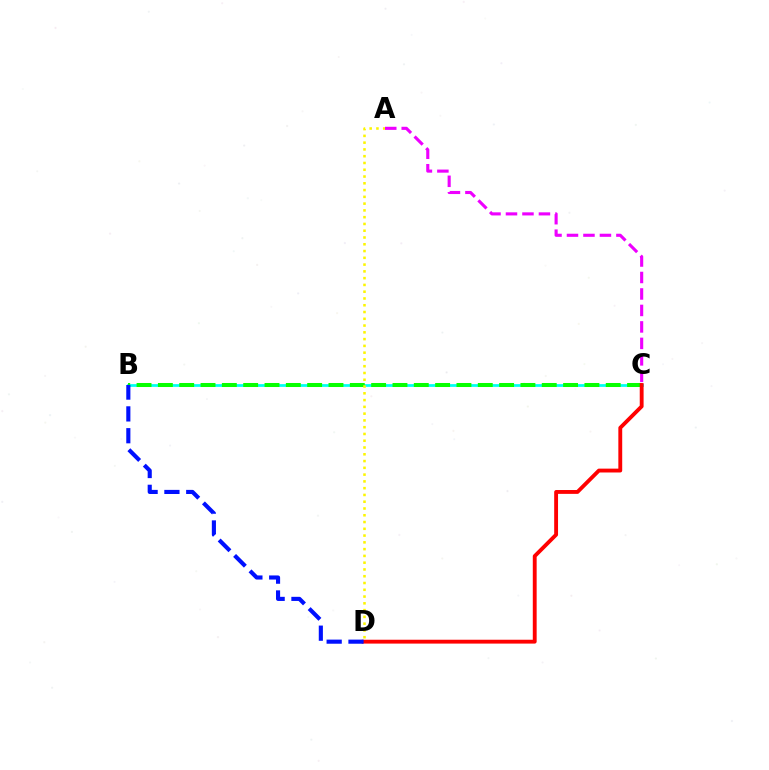{('B', 'C'): [{'color': '#00fff6', 'line_style': 'solid', 'thickness': 1.98}, {'color': '#08ff00', 'line_style': 'dashed', 'thickness': 2.9}], ('A', 'D'): [{'color': '#fcf500', 'line_style': 'dotted', 'thickness': 1.84}], ('C', 'D'): [{'color': '#ff0000', 'line_style': 'solid', 'thickness': 2.78}], ('B', 'D'): [{'color': '#0010ff', 'line_style': 'dashed', 'thickness': 2.96}], ('A', 'C'): [{'color': '#ee00ff', 'line_style': 'dashed', 'thickness': 2.24}]}